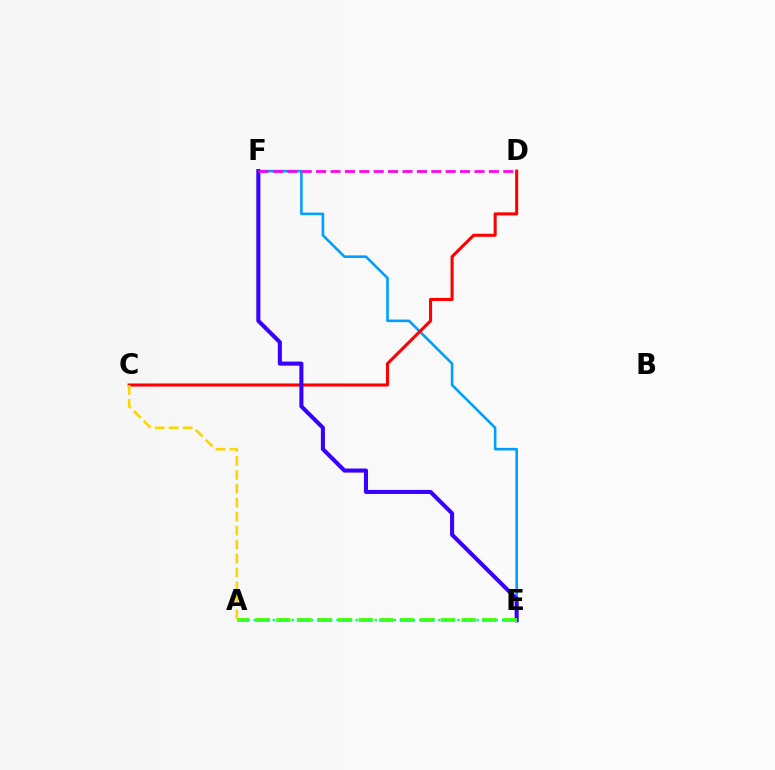{('E', 'F'): [{'color': '#009eff', 'line_style': 'solid', 'thickness': 1.86}, {'color': '#3700ff', 'line_style': 'solid', 'thickness': 2.93}], ('C', 'D'): [{'color': '#ff0000', 'line_style': 'solid', 'thickness': 2.2}], ('A', 'E'): [{'color': '#4fff00', 'line_style': 'dashed', 'thickness': 2.8}, {'color': '#00ff86', 'line_style': 'dotted', 'thickness': 1.73}], ('D', 'F'): [{'color': '#ff00ed', 'line_style': 'dashed', 'thickness': 1.96}], ('A', 'C'): [{'color': '#ffd500', 'line_style': 'dashed', 'thickness': 1.9}]}